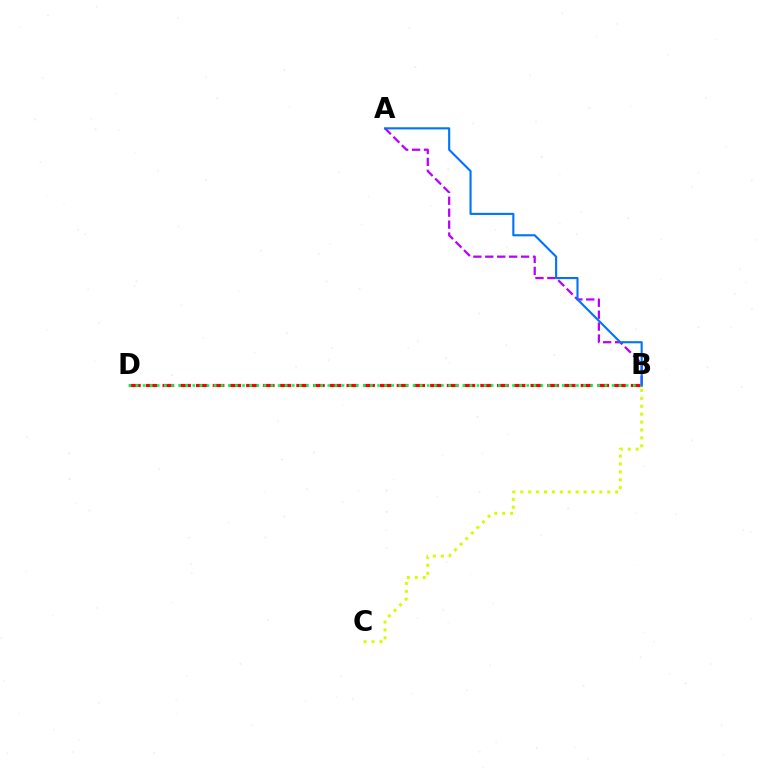{('A', 'B'): [{'color': '#b900ff', 'line_style': 'dashed', 'thickness': 1.62}, {'color': '#0074ff', 'line_style': 'solid', 'thickness': 1.52}], ('B', 'C'): [{'color': '#d1ff00', 'line_style': 'dotted', 'thickness': 2.15}], ('B', 'D'): [{'color': '#ff0000', 'line_style': 'dashed', 'thickness': 2.27}, {'color': '#00ff5c', 'line_style': 'dotted', 'thickness': 1.93}]}